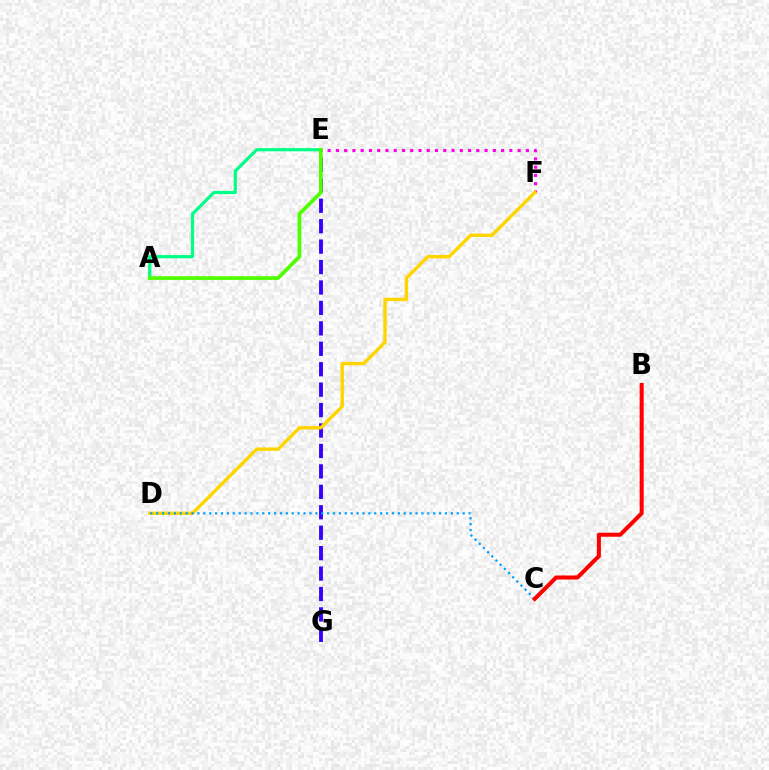{('E', 'F'): [{'color': '#ff00ed', 'line_style': 'dotted', 'thickness': 2.24}], ('E', 'G'): [{'color': '#3700ff', 'line_style': 'dashed', 'thickness': 2.78}], ('A', 'E'): [{'color': '#00ff86', 'line_style': 'solid', 'thickness': 2.3}, {'color': '#4fff00', 'line_style': 'solid', 'thickness': 2.67}], ('D', 'F'): [{'color': '#ffd500', 'line_style': 'solid', 'thickness': 2.44}], ('C', 'D'): [{'color': '#009eff', 'line_style': 'dotted', 'thickness': 1.6}], ('B', 'C'): [{'color': '#ff0000', 'line_style': 'solid', 'thickness': 2.91}]}